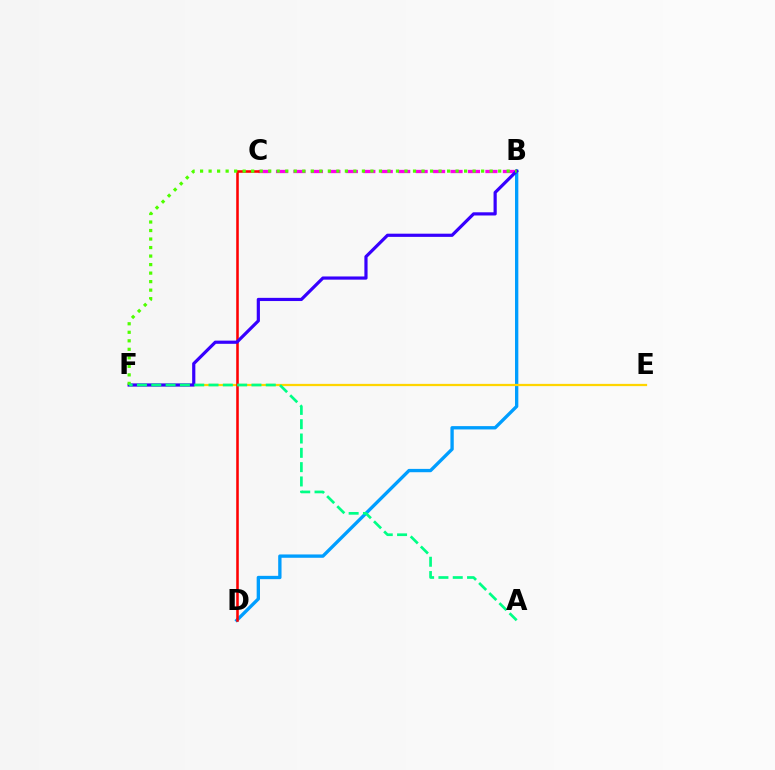{('B', 'D'): [{'color': '#009eff', 'line_style': 'solid', 'thickness': 2.4}], ('E', 'F'): [{'color': '#ffd500', 'line_style': 'solid', 'thickness': 1.62}], ('B', 'C'): [{'color': '#ff00ed', 'line_style': 'dashed', 'thickness': 2.37}], ('C', 'D'): [{'color': '#ff0000', 'line_style': 'solid', 'thickness': 1.85}], ('B', 'F'): [{'color': '#3700ff', 'line_style': 'solid', 'thickness': 2.3}, {'color': '#4fff00', 'line_style': 'dotted', 'thickness': 2.31}], ('A', 'F'): [{'color': '#00ff86', 'line_style': 'dashed', 'thickness': 1.94}]}